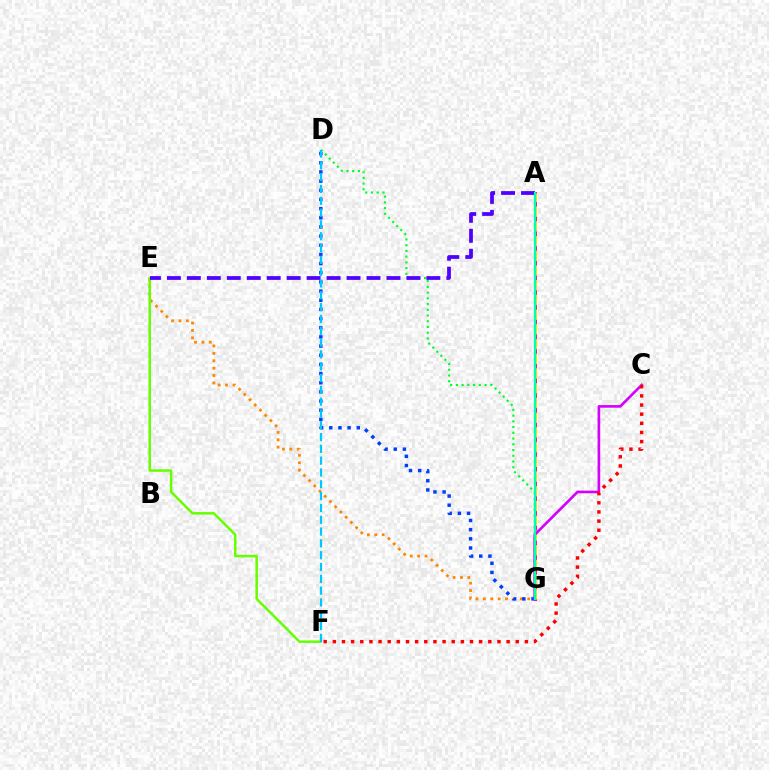{('E', 'G'): [{'color': '#ff8800', 'line_style': 'dotted', 'thickness': 2.01}], ('E', 'F'): [{'color': '#66ff00', 'line_style': 'solid', 'thickness': 1.8}], ('A', 'G'): [{'color': '#ff00a0', 'line_style': 'solid', 'thickness': 2.1}, {'color': '#eeff00', 'line_style': 'dashed', 'thickness': 2.0}, {'color': '#00ffaf', 'line_style': 'solid', 'thickness': 1.59}], ('D', 'G'): [{'color': '#00ff27', 'line_style': 'dotted', 'thickness': 1.56}, {'color': '#003fff', 'line_style': 'dotted', 'thickness': 2.49}], ('C', 'G'): [{'color': '#d600ff', 'line_style': 'solid', 'thickness': 1.9}], ('A', 'E'): [{'color': '#4f00ff', 'line_style': 'dashed', 'thickness': 2.71}], ('C', 'F'): [{'color': '#ff0000', 'line_style': 'dotted', 'thickness': 2.48}], ('D', 'F'): [{'color': '#00c7ff', 'line_style': 'dashed', 'thickness': 1.6}]}